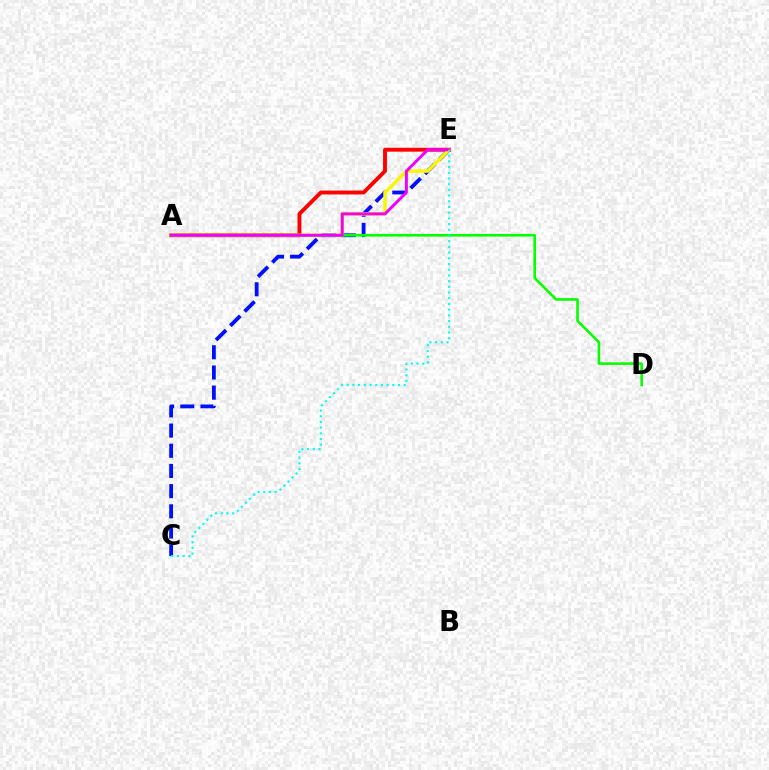{('A', 'E'): [{'color': '#ff0000', 'line_style': 'solid', 'thickness': 2.8}, {'color': '#fcf500', 'line_style': 'solid', 'thickness': 2.49}, {'color': '#ee00ff', 'line_style': 'solid', 'thickness': 2.11}], ('C', 'E'): [{'color': '#0010ff', 'line_style': 'dashed', 'thickness': 2.74}, {'color': '#00fff6', 'line_style': 'dotted', 'thickness': 1.55}], ('A', 'D'): [{'color': '#08ff00', 'line_style': 'solid', 'thickness': 1.88}]}